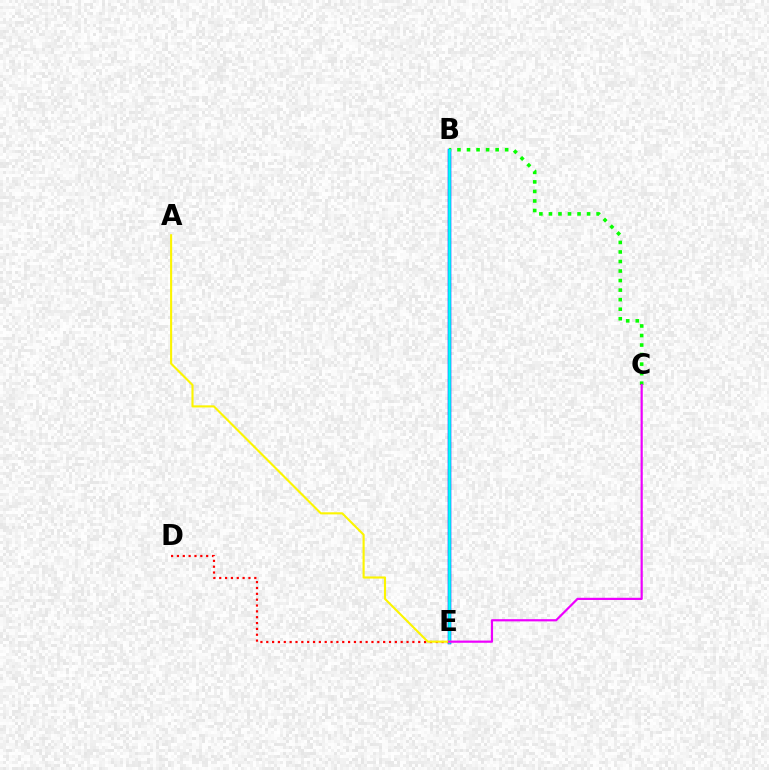{('B', 'E'): [{'color': '#0010ff', 'line_style': 'solid', 'thickness': 2.52}, {'color': '#00fff6', 'line_style': 'solid', 'thickness': 1.94}], ('D', 'E'): [{'color': '#ff0000', 'line_style': 'dotted', 'thickness': 1.59}], ('B', 'C'): [{'color': '#08ff00', 'line_style': 'dotted', 'thickness': 2.59}], ('A', 'E'): [{'color': '#fcf500', 'line_style': 'solid', 'thickness': 1.52}], ('C', 'E'): [{'color': '#ee00ff', 'line_style': 'solid', 'thickness': 1.59}]}